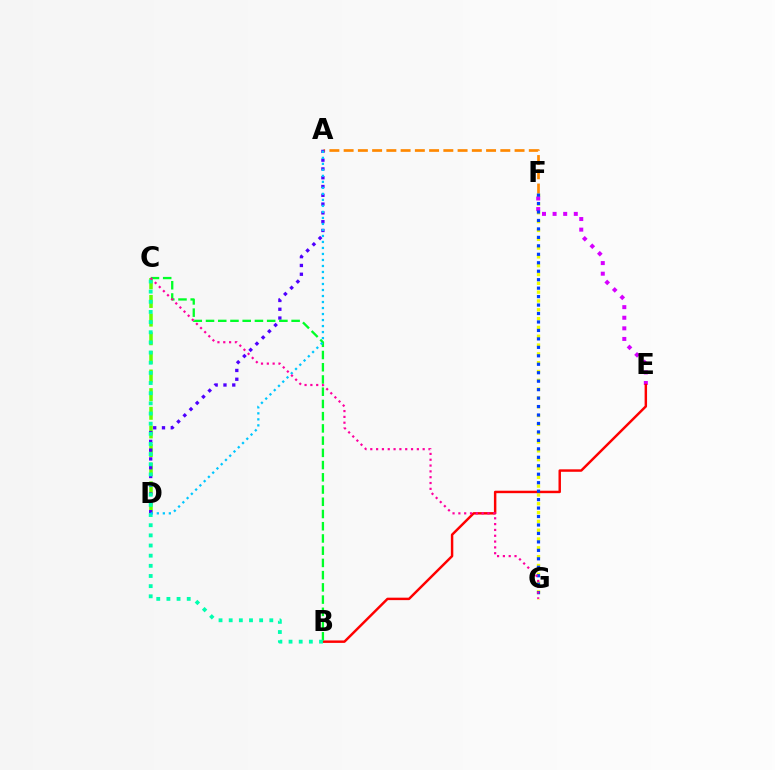{('C', 'D'): [{'color': '#66ff00', 'line_style': 'dashed', 'thickness': 2.53}], ('A', 'F'): [{'color': '#ff8800', 'line_style': 'dashed', 'thickness': 1.93}], ('F', 'G'): [{'color': '#eeff00', 'line_style': 'dotted', 'thickness': 2.4}, {'color': '#003fff', 'line_style': 'dotted', 'thickness': 2.3}], ('A', 'D'): [{'color': '#4f00ff', 'line_style': 'dotted', 'thickness': 2.39}, {'color': '#00c7ff', 'line_style': 'dotted', 'thickness': 1.63}], ('E', 'F'): [{'color': '#d600ff', 'line_style': 'dotted', 'thickness': 2.88}], ('B', 'E'): [{'color': '#ff0000', 'line_style': 'solid', 'thickness': 1.77}], ('B', 'C'): [{'color': '#00ff27', 'line_style': 'dashed', 'thickness': 1.66}, {'color': '#00ffaf', 'line_style': 'dotted', 'thickness': 2.76}], ('C', 'G'): [{'color': '#ff00a0', 'line_style': 'dotted', 'thickness': 1.58}]}